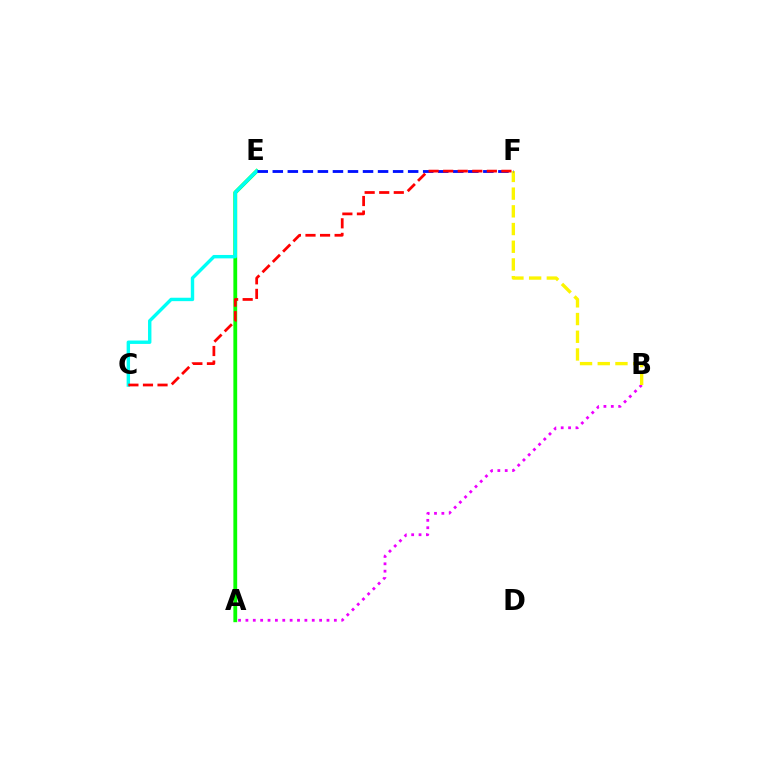{('A', 'E'): [{'color': '#08ff00', 'line_style': 'solid', 'thickness': 2.74}], ('C', 'E'): [{'color': '#00fff6', 'line_style': 'solid', 'thickness': 2.45}], ('A', 'B'): [{'color': '#ee00ff', 'line_style': 'dotted', 'thickness': 2.0}], ('B', 'F'): [{'color': '#fcf500', 'line_style': 'dashed', 'thickness': 2.41}], ('E', 'F'): [{'color': '#0010ff', 'line_style': 'dashed', 'thickness': 2.04}], ('C', 'F'): [{'color': '#ff0000', 'line_style': 'dashed', 'thickness': 1.98}]}